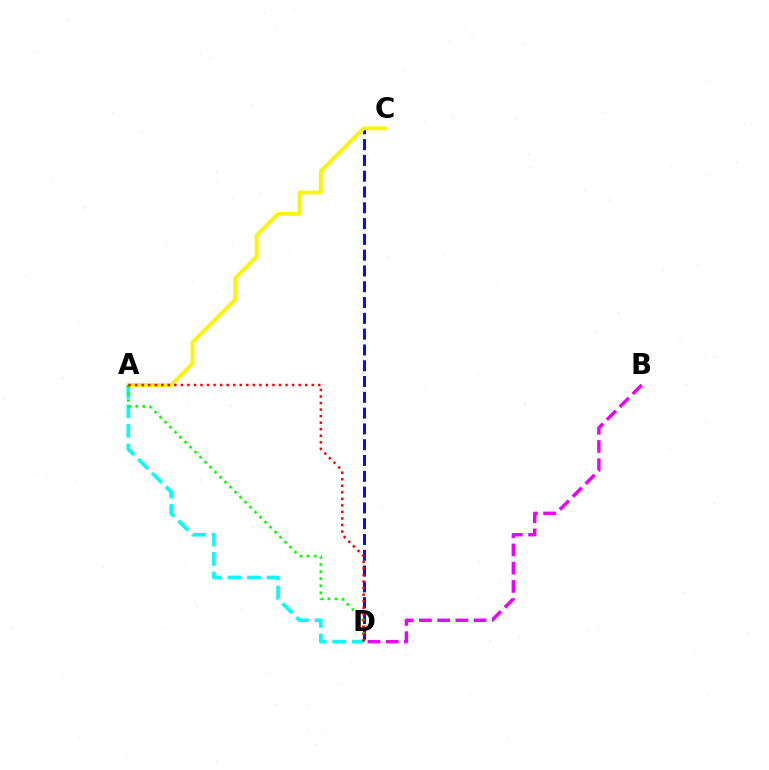{('C', 'D'): [{'color': '#0010ff', 'line_style': 'dashed', 'thickness': 2.15}], ('B', 'D'): [{'color': '#ee00ff', 'line_style': 'dashed', 'thickness': 2.47}], ('A', 'C'): [{'color': '#fcf500', 'line_style': 'solid', 'thickness': 2.77}], ('A', 'D'): [{'color': '#00fff6', 'line_style': 'dashed', 'thickness': 2.66}, {'color': '#08ff00', 'line_style': 'dotted', 'thickness': 1.92}, {'color': '#ff0000', 'line_style': 'dotted', 'thickness': 1.78}]}